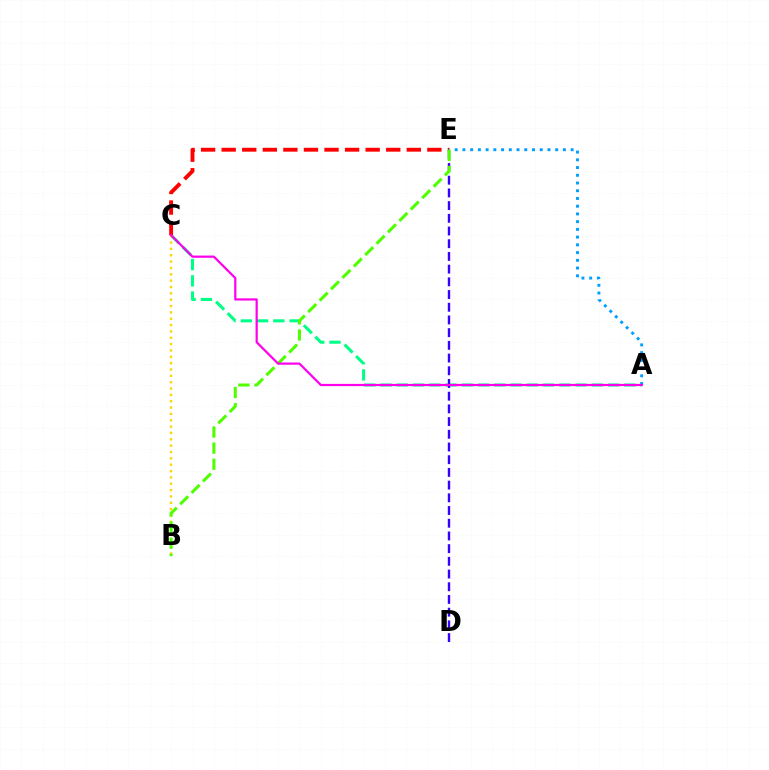{('A', 'C'): [{'color': '#00ff86', 'line_style': 'dashed', 'thickness': 2.21}, {'color': '#ff00ed', 'line_style': 'solid', 'thickness': 1.59}], ('D', 'E'): [{'color': '#3700ff', 'line_style': 'dashed', 'thickness': 1.73}], ('B', 'C'): [{'color': '#ffd500', 'line_style': 'dotted', 'thickness': 1.72}], ('C', 'E'): [{'color': '#ff0000', 'line_style': 'dashed', 'thickness': 2.79}], ('A', 'E'): [{'color': '#009eff', 'line_style': 'dotted', 'thickness': 2.1}], ('B', 'E'): [{'color': '#4fff00', 'line_style': 'dashed', 'thickness': 2.19}]}